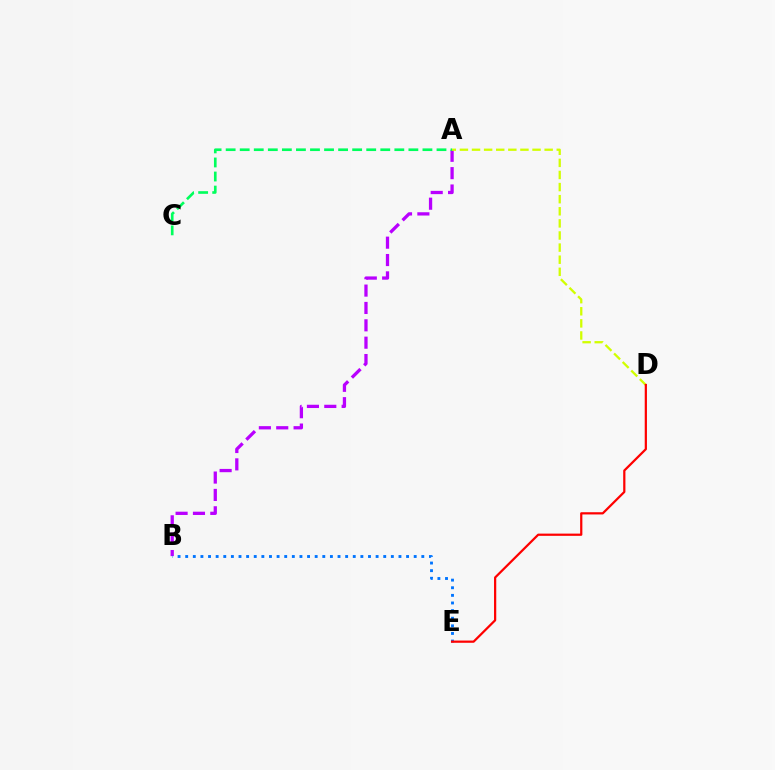{('A', 'B'): [{'color': '#b900ff', 'line_style': 'dashed', 'thickness': 2.36}], ('A', 'D'): [{'color': '#d1ff00', 'line_style': 'dashed', 'thickness': 1.64}], ('B', 'E'): [{'color': '#0074ff', 'line_style': 'dotted', 'thickness': 2.07}], ('A', 'C'): [{'color': '#00ff5c', 'line_style': 'dashed', 'thickness': 1.91}], ('D', 'E'): [{'color': '#ff0000', 'line_style': 'solid', 'thickness': 1.6}]}